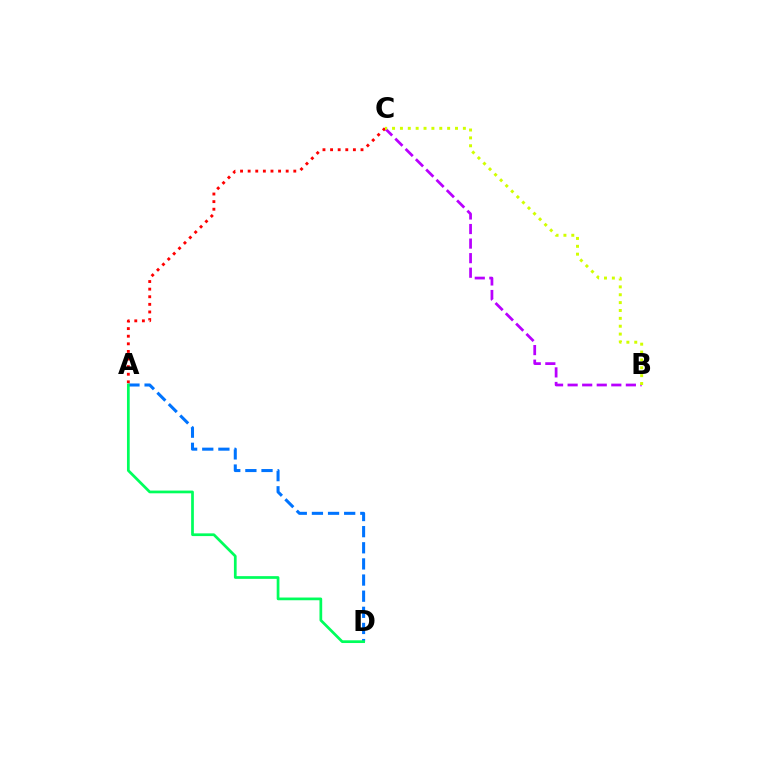{('A', 'D'): [{'color': '#0074ff', 'line_style': 'dashed', 'thickness': 2.19}, {'color': '#00ff5c', 'line_style': 'solid', 'thickness': 1.96}], ('B', 'C'): [{'color': '#b900ff', 'line_style': 'dashed', 'thickness': 1.98}, {'color': '#d1ff00', 'line_style': 'dotted', 'thickness': 2.14}], ('A', 'C'): [{'color': '#ff0000', 'line_style': 'dotted', 'thickness': 2.07}]}